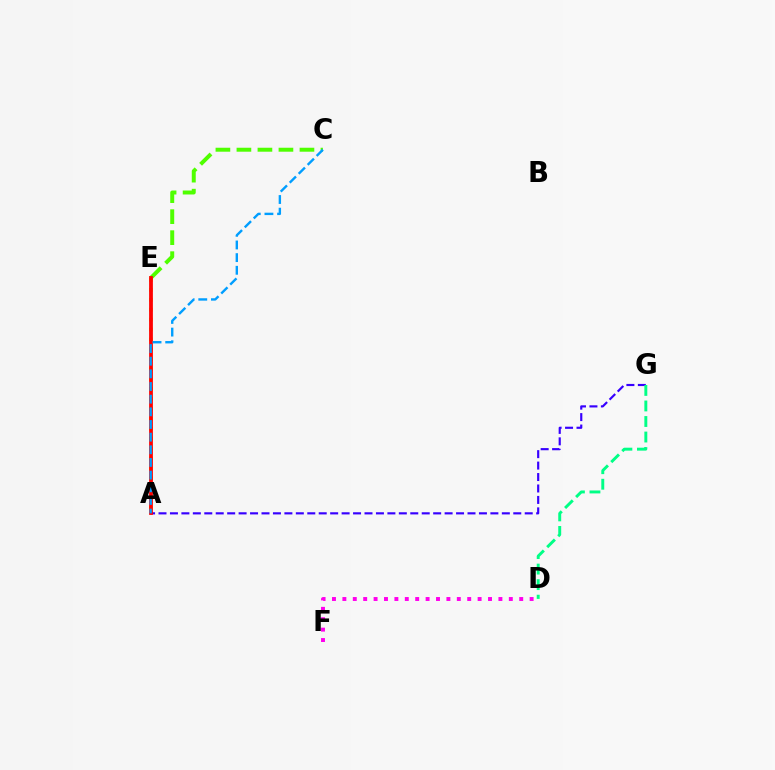{('D', 'F'): [{'color': '#ff00ed', 'line_style': 'dotted', 'thickness': 2.83}], ('A', 'G'): [{'color': '#3700ff', 'line_style': 'dashed', 'thickness': 1.55}], ('A', 'E'): [{'color': '#ffd500', 'line_style': 'dotted', 'thickness': 2.7}, {'color': '#ff0000', 'line_style': 'solid', 'thickness': 2.71}], ('C', 'E'): [{'color': '#4fff00', 'line_style': 'dashed', 'thickness': 2.85}], ('D', 'G'): [{'color': '#00ff86', 'line_style': 'dashed', 'thickness': 2.11}], ('A', 'C'): [{'color': '#009eff', 'line_style': 'dashed', 'thickness': 1.72}]}